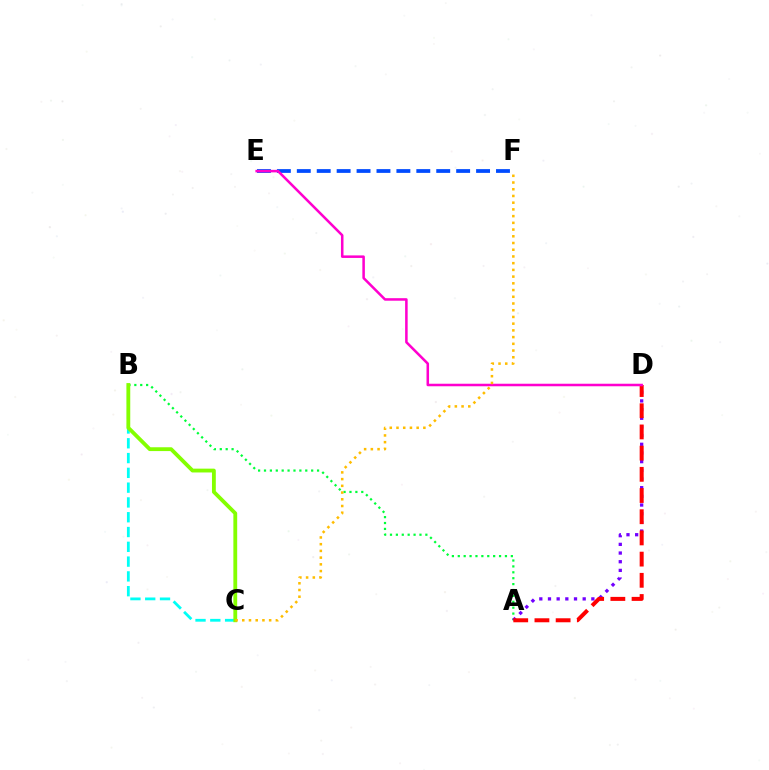{('E', 'F'): [{'color': '#004bff', 'line_style': 'dashed', 'thickness': 2.71}], ('A', 'B'): [{'color': '#00ff39', 'line_style': 'dotted', 'thickness': 1.6}], ('A', 'D'): [{'color': '#7200ff', 'line_style': 'dotted', 'thickness': 2.36}, {'color': '#ff0000', 'line_style': 'dashed', 'thickness': 2.88}], ('B', 'C'): [{'color': '#00fff6', 'line_style': 'dashed', 'thickness': 2.01}, {'color': '#84ff00', 'line_style': 'solid', 'thickness': 2.75}], ('D', 'E'): [{'color': '#ff00cf', 'line_style': 'solid', 'thickness': 1.82}], ('C', 'F'): [{'color': '#ffbd00', 'line_style': 'dotted', 'thickness': 1.83}]}